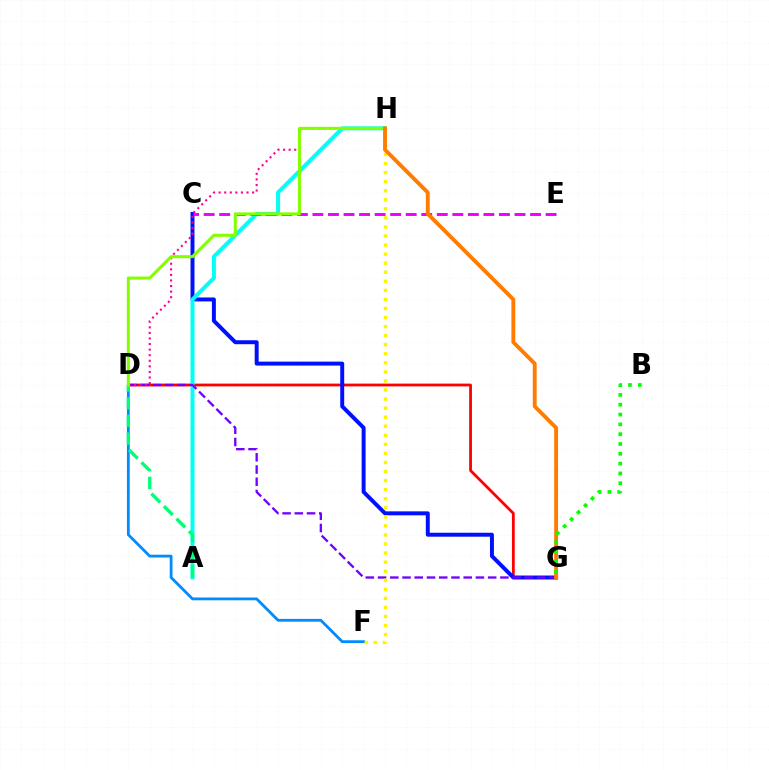{('D', 'G'): [{'color': '#ff0000', 'line_style': 'solid', 'thickness': 2.0}, {'color': '#7200ff', 'line_style': 'dashed', 'thickness': 1.66}], ('C', 'G'): [{'color': '#0010ff', 'line_style': 'solid', 'thickness': 2.85}], ('A', 'H'): [{'color': '#00fff6', 'line_style': 'solid', 'thickness': 2.86}], ('D', 'H'): [{'color': '#ff0094', 'line_style': 'dotted', 'thickness': 1.51}, {'color': '#84ff00', 'line_style': 'solid', 'thickness': 2.2}], ('D', 'F'): [{'color': '#008cff', 'line_style': 'solid', 'thickness': 2.01}], ('C', 'E'): [{'color': '#ee00ff', 'line_style': 'dashed', 'thickness': 2.11}], ('F', 'H'): [{'color': '#fcf500', 'line_style': 'dotted', 'thickness': 2.46}], ('A', 'D'): [{'color': '#00ff74', 'line_style': 'dashed', 'thickness': 2.4}], ('G', 'H'): [{'color': '#ff7c00', 'line_style': 'solid', 'thickness': 2.78}], ('B', 'G'): [{'color': '#08ff00', 'line_style': 'dotted', 'thickness': 2.67}]}